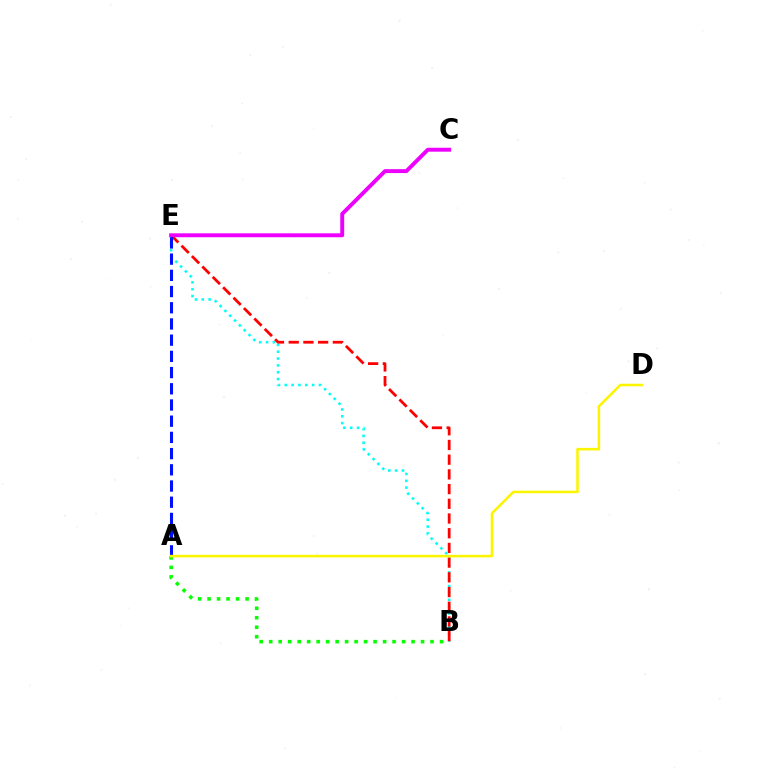{('A', 'B'): [{'color': '#08ff00', 'line_style': 'dotted', 'thickness': 2.58}], ('B', 'E'): [{'color': '#00fff6', 'line_style': 'dotted', 'thickness': 1.86}, {'color': '#ff0000', 'line_style': 'dashed', 'thickness': 2.0}], ('C', 'E'): [{'color': '#ee00ff', 'line_style': 'solid', 'thickness': 2.82}], ('A', 'E'): [{'color': '#0010ff', 'line_style': 'dashed', 'thickness': 2.2}], ('A', 'D'): [{'color': '#fcf500', 'line_style': 'solid', 'thickness': 1.83}]}